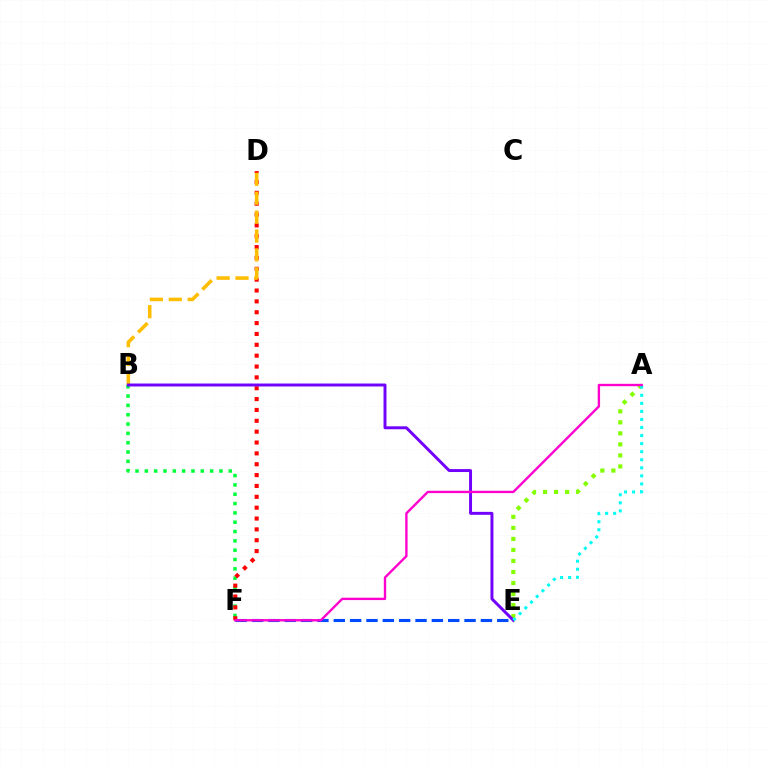{('E', 'F'): [{'color': '#004bff', 'line_style': 'dashed', 'thickness': 2.22}], ('A', 'E'): [{'color': '#84ff00', 'line_style': 'dotted', 'thickness': 3.0}, {'color': '#00fff6', 'line_style': 'dotted', 'thickness': 2.19}], ('B', 'F'): [{'color': '#00ff39', 'line_style': 'dotted', 'thickness': 2.53}], ('D', 'F'): [{'color': '#ff0000', 'line_style': 'dotted', 'thickness': 2.95}], ('B', 'D'): [{'color': '#ffbd00', 'line_style': 'dashed', 'thickness': 2.57}], ('B', 'E'): [{'color': '#7200ff', 'line_style': 'solid', 'thickness': 2.12}], ('A', 'F'): [{'color': '#ff00cf', 'line_style': 'solid', 'thickness': 1.71}]}